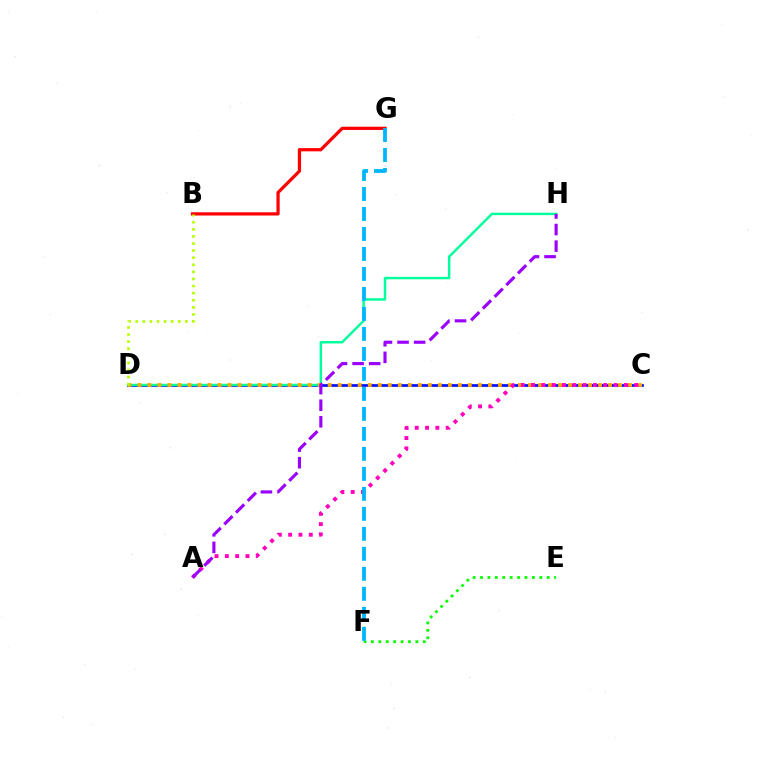{('C', 'D'): [{'color': '#0010ff', 'line_style': 'solid', 'thickness': 1.95}, {'color': '#ffa500', 'line_style': 'dotted', 'thickness': 2.72}], ('D', 'H'): [{'color': '#00ff9d', 'line_style': 'solid', 'thickness': 1.78}], ('A', 'C'): [{'color': '#ff00bd', 'line_style': 'dotted', 'thickness': 2.8}], ('B', 'G'): [{'color': '#ff0000', 'line_style': 'solid', 'thickness': 2.33}], ('E', 'F'): [{'color': '#08ff00', 'line_style': 'dotted', 'thickness': 2.01}], ('F', 'G'): [{'color': '#00b5ff', 'line_style': 'dashed', 'thickness': 2.72}], ('B', 'D'): [{'color': '#b3ff00', 'line_style': 'dotted', 'thickness': 1.93}], ('A', 'H'): [{'color': '#9b00ff', 'line_style': 'dashed', 'thickness': 2.25}]}